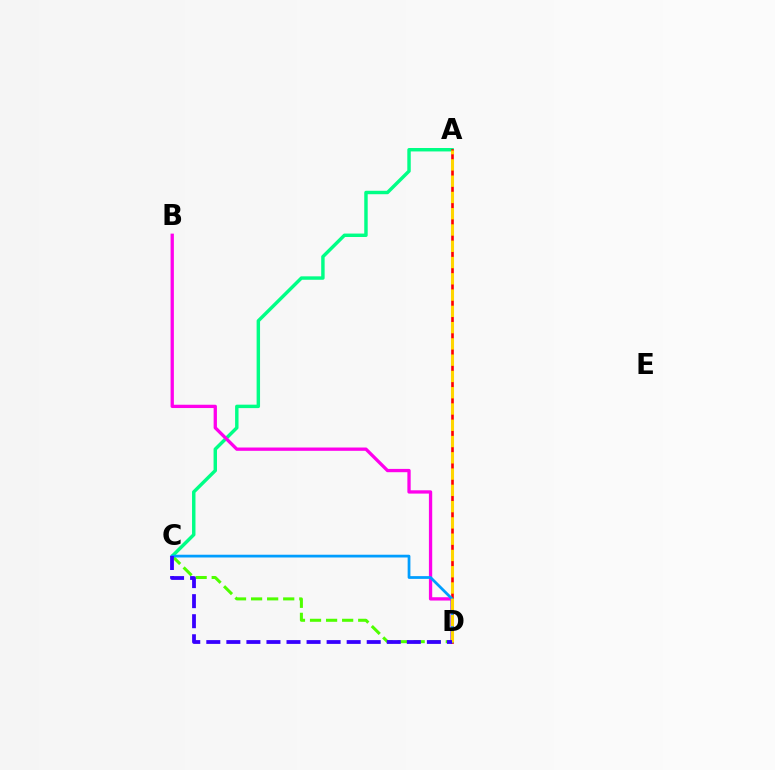{('A', 'C'): [{'color': '#00ff86', 'line_style': 'solid', 'thickness': 2.47}], ('C', 'D'): [{'color': '#4fff00', 'line_style': 'dashed', 'thickness': 2.18}, {'color': '#009eff', 'line_style': 'solid', 'thickness': 1.99}, {'color': '#3700ff', 'line_style': 'dashed', 'thickness': 2.72}], ('B', 'D'): [{'color': '#ff00ed', 'line_style': 'solid', 'thickness': 2.38}], ('A', 'D'): [{'color': '#ff0000', 'line_style': 'solid', 'thickness': 1.9}, {'color': '#ffd500', 'line_style': 'dashed', 'thickness': 2.21}]}